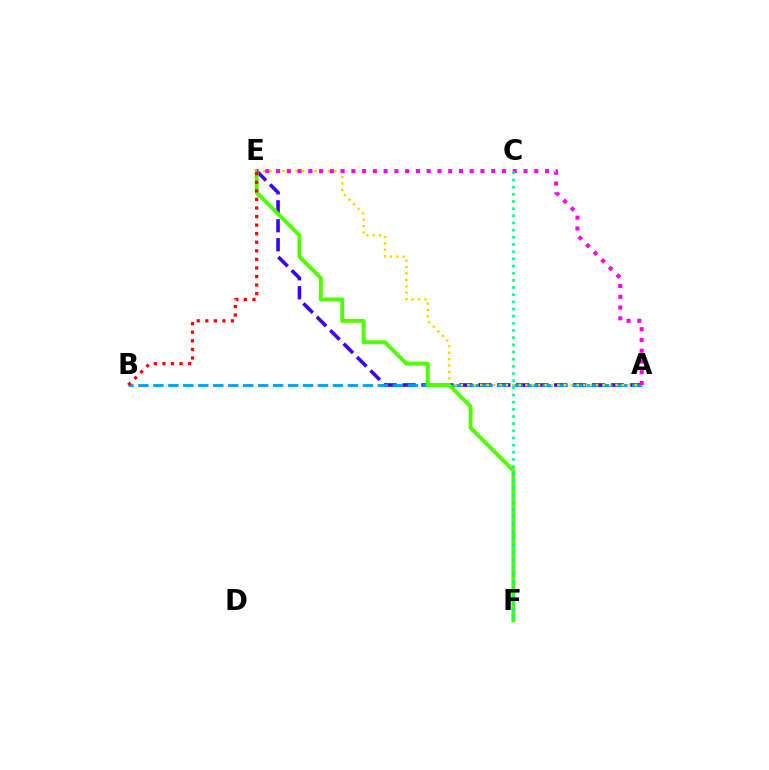{('A', 'E'): [{'color': '#3700ff', 'line_style': 'dashed', 'thickness': 2.58}, {'color': '#ffd500', 'line_style': 'dotted', 'thickness': 1.75}, {'color': '#ff00ed', 'line_style': 'dotted', 'thickness': 2.92}], ('A', 'B'): [{'color': '#009eff', 'line_style': 'dashed', 'thickness': 2.03}], ('E', 'F'): [{'color': '#4fff00', 'line_style': 'solid', 'thickness': 2.82}], ('B', 'E'): [{'color': '#ff0000', 'line_style': 'dotted', 'thickness': 2.33}], ('C', 'F'): [{'color': '#00ff86', 'line_style': 'dotted', 'thickness': 1.95}]}